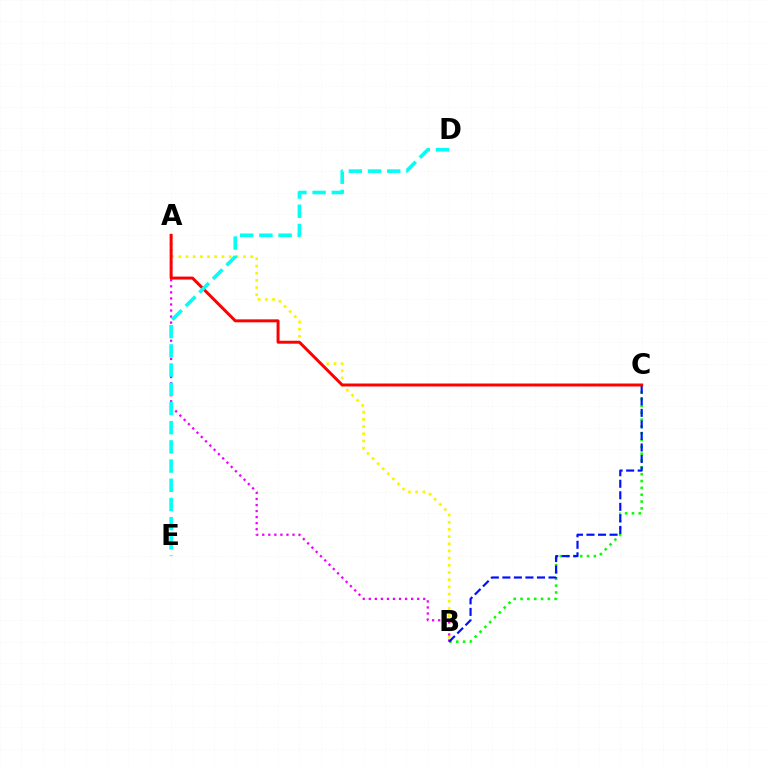{('A', 'B'): [{'color': '#fcf500', 'line_style': 'dotted', 'thickness': 1.95}, {'color': '#ee00ff', 'line_style': 'dotted', 'thickness': 1.64}], ('B', 'C'): [{'color': '#08ff00', 'line_style': 'dotted', 'thickness': 1.86}, {'color': '#0010ff', 'line_style': 'dashed', 'thickness': 1.57}], ('A', 'C'): [{'color': '#ff0000', 'line_style': 'solid', 'thickness': 2.14}], ('D', 'E'): [{'color': '#00fff6', 'line_style': 'dashed', 'thickness': 2.61}]}